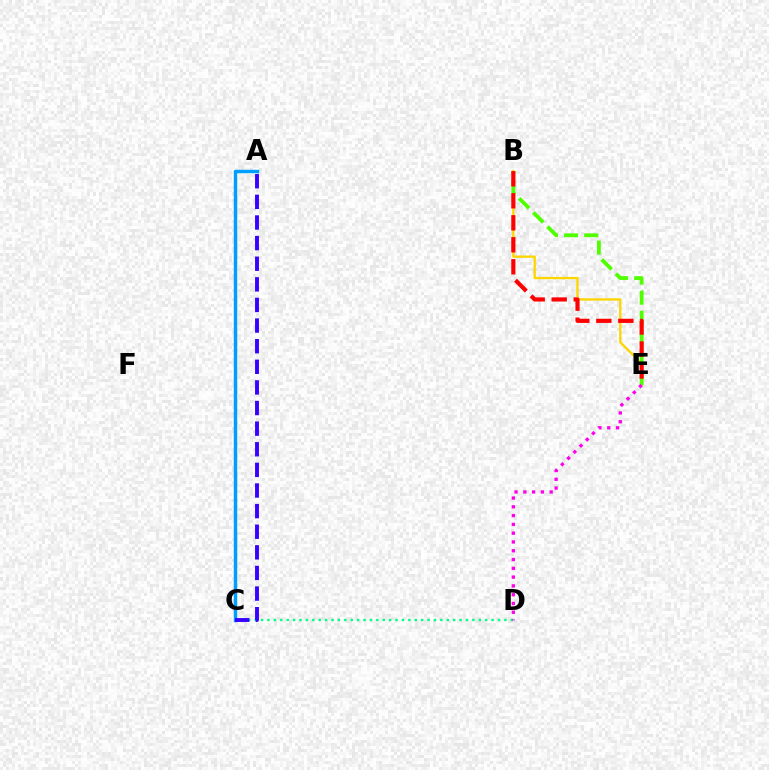{('C', 'D'): [{'color': '#00ff86', 'line_style': 'dotted', 'thickness': 1.74}], ('B', 'E'): [{'color': '#ffd500', 'line_style': 'solid', 'thickness': 1.66}, {'color': '#4fff00', 'line_style': 'dashed', 'thickness': 2.73}, {'color': '#ff0000', 'line_style': 'dashed', 'thickness': 2.99}], ('A', 'C'): [{'color': '#009eff', 'line_style': 'solid', 'thickness': 2.48}, {'color': '#3700ff', 'line_style': 'dashed', 'thickness': 2.8}], ('D', 'E'): [{'color': '#ff00ed', 'line_style': 'dotted', 'thickness': 2.39}]}